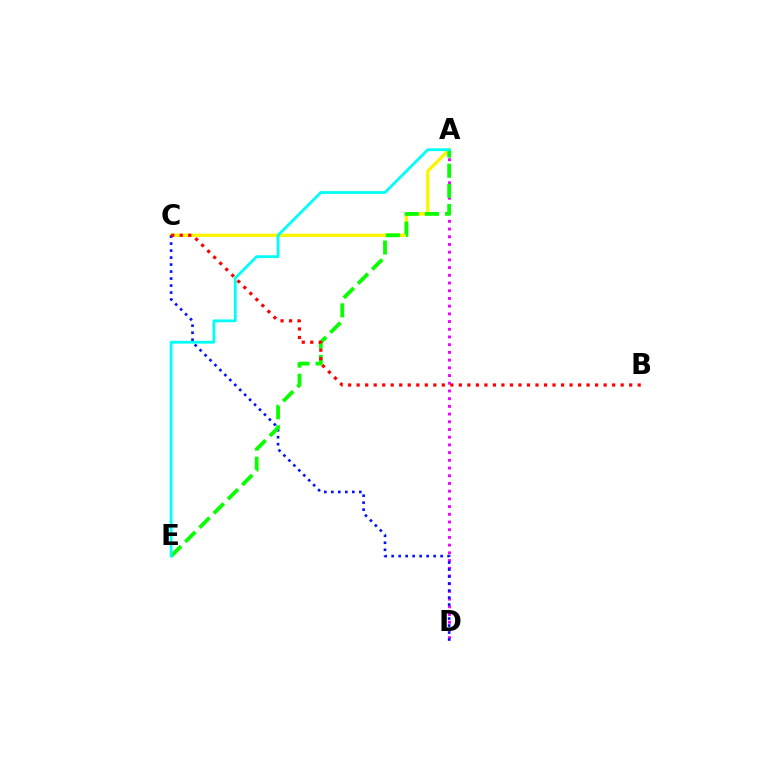{('A', 'C'): [{'color': '#fcf500', 'line_style': 'solid', 'thickness': 2.39}], ('A', 'D'): [{'color': '#ee00ff', 'line_style': 'dotted', 'thickness': 2.09}], ('C', 'D'): [{'color': '#0010ff', 'line_style': 'dotted', 'thickness': 1.9}], ('A', 'E'): [{'color': '#08ff00', 'line_style': 'dashed', 'thickness': 2.74}, {'color': '#00fff6', 'line_style': 'solid', 'thickness': 2.02}], ('B', 'C'): [{'color': '#ff0000', 'line_style': 'dotted', 'thickness': 2.31}]}